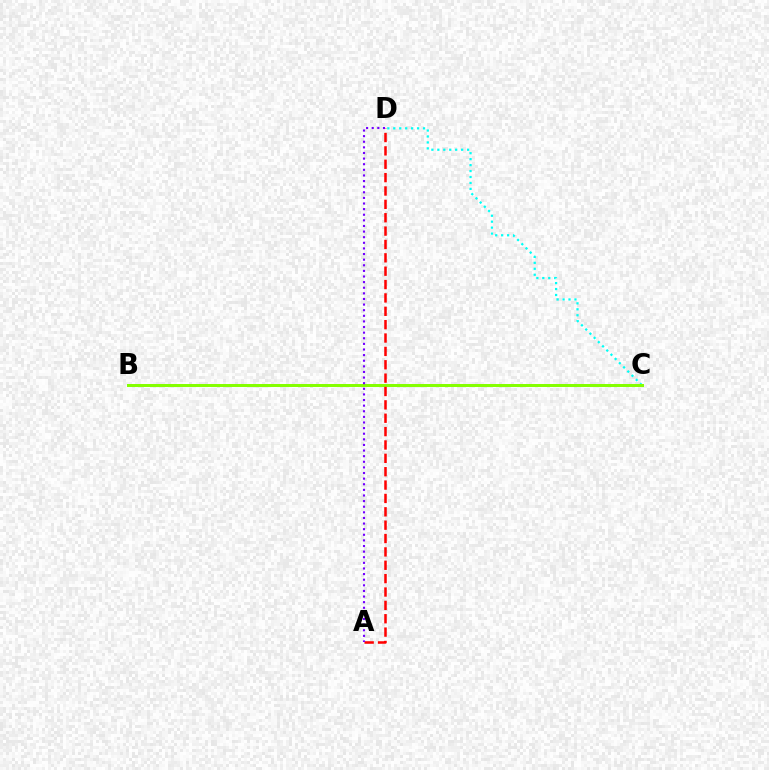{('C', 'D'): [{'color': '#00fff6', 'line_style': 'dotted', 'thickness': 1.62}], ('B', 'C'): [{'color': '#84ff00', 'line_style': 'solid', 'thickness': 2.15}], ('A', 'D'): [{'color': '#ff0000', 'line_style': 'dashed', 'thickness': 1.82}, {'color': '#7200ff', 'line_style': 'dotted', 'thickness': 1.53}]}